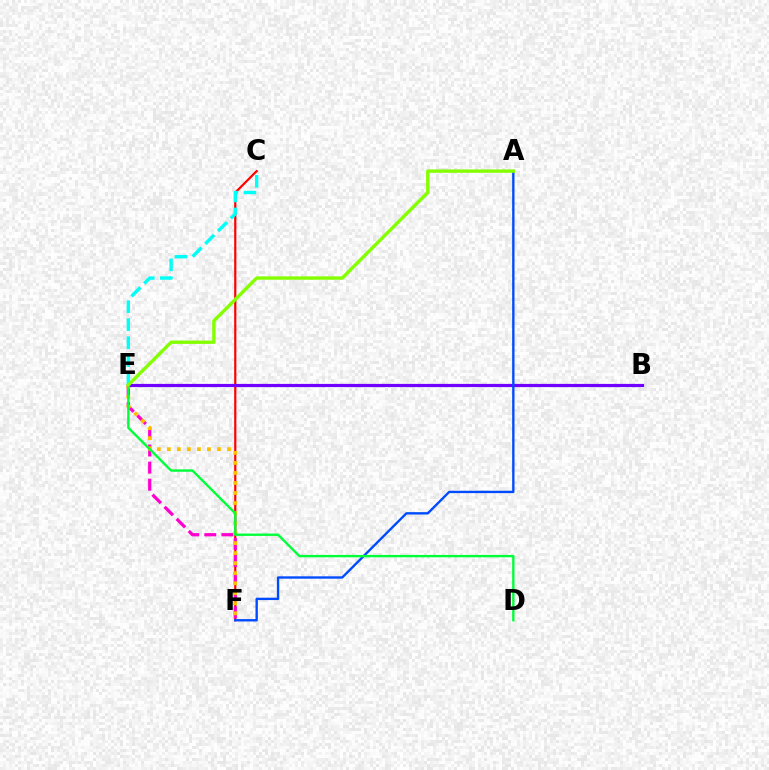{('C', 'F'): [{'color': '#ff0000', 'line_style': 'solid', 'thickness': 1.58}], ('E', 'F'): [{'color': '#ff00cf', 'line_style': 'dashed', 'thickness': 2.32}, {'color': '#ffbd00', 'line_style': 'dotted', 'thickness': 2.72}], ('C', 'E'): [{'color': '#00fff6', 'line_style': 'dashed', 'thickness': 2.45}], ('B', 'E'): [{'color': '#7200ff', 'line_style': 'solid', 'thickness': 2.3}], ('A', 'F'): [{'color': '#004bff', 'line_style': 'solid', 'thickness': 1.7}], ('D', 'E'): [{'color': '#00ff39', 'line_style': 'solid', 'thickness': 1.71}], ('A', 'E'): [{'color': '#84ff00', 'line_style': 'solid', 'thickness': 2.42}]}